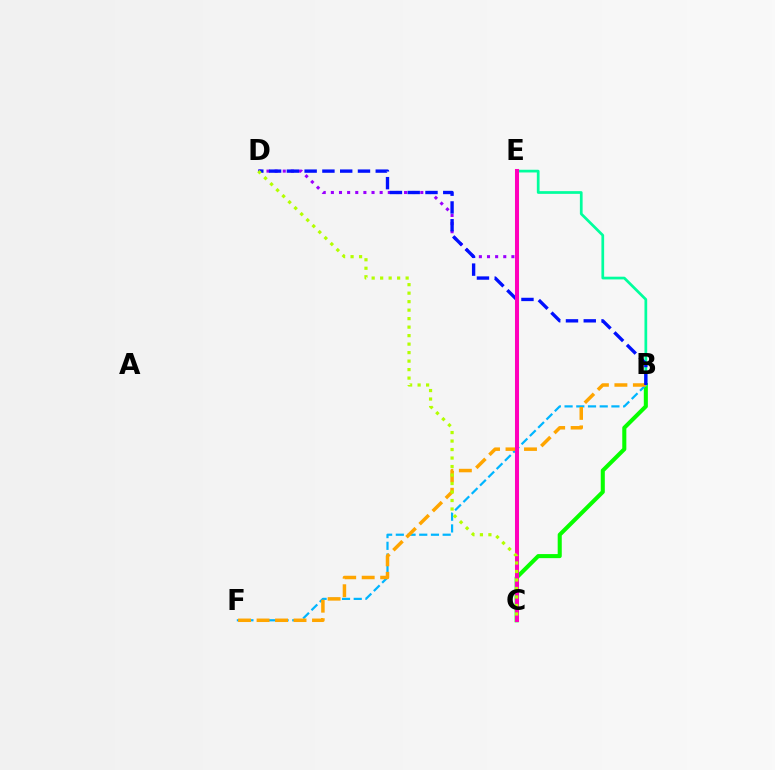{('B', 'C'): [{'color': '#08ff00', 'line_style': 'solid', 'thickness': 2.92}], ('C', 'D'): [{'color': '#9b00ff', 'line_style': 'dotted', 'thickness': 2.21}, {'color': '#b3ff00', 'line_style': 'dotted', 'thickness': 2.31}], ('B', 'E'): [{'color': '#00ff9d', 'line_style': 'solid', 'thickness': 1.96}], ('B', 'F'): [{'color': '#00b5ff', 'line_style': 'dashed', 'thickness': 1.59}, {'color': '#ffa500', 'line_style': 'dashed', 'thickness': 2.51}], ('B', 'D'): [{'color': '#0010ff', 'line_style': 'dashed', 'thickness': 2.42}], ('C', 'E'): [{'color': '#ff0000', 'line_style': 'dashed', 'thickness': 2.13}, {'color': '#ff00bd', 'line_style': 'solid', 'thickness': 2.91}]}